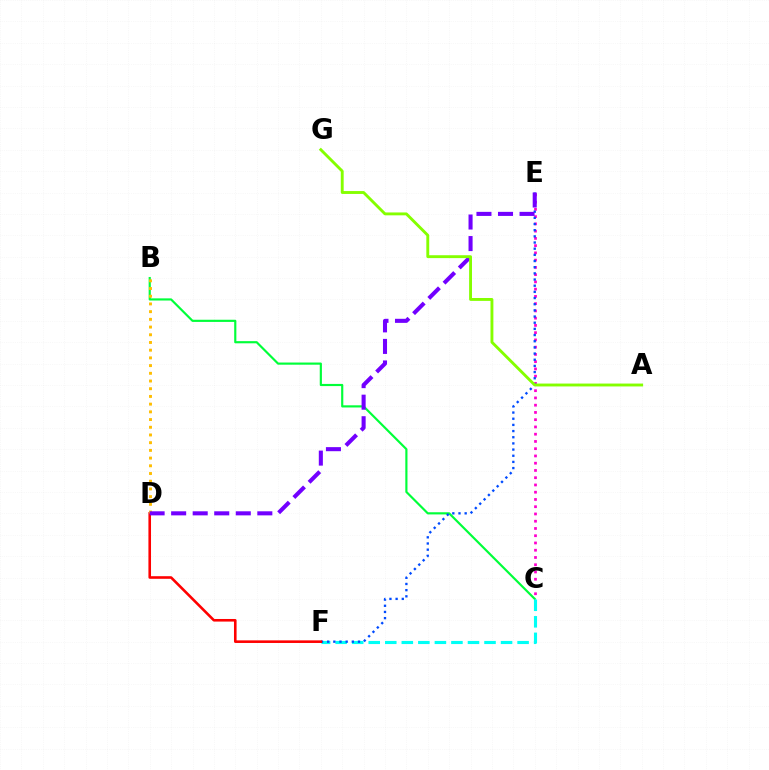{('B', 'C'): [{'color': '#00ff39', 'line_style': 'solid', 'thickness': 1.56}], ('C', 'E'): [{'color': '#ff00cf', 'line_style': 'dotted', 'thickness': 1.97}], ('C', 'F'): [{'color': '#00fff6', 'line_style': 'dashed', 'thickness': 2.25}], ('E', 'F'): [{'color': '#004bff', 'line_style': 'dotted', 'thickness': 1.68}], ('D', 'F'): [{'color': '#ff0000', 'line_style': 'solid', 'thickness': 1.87}], ('B', 'D'): [{'color': '#ffbd00', 'line_style': 'dotted', 'thickness': 2.09}], ('D', 'E'): [{'color': '#7200ff', 'line_style': 'dashed', 'thickness': 2.93}], ('A', 'G'): [{'color': '#84ff00', 'line_style': 'solid', 'thickness': 2.08}]}